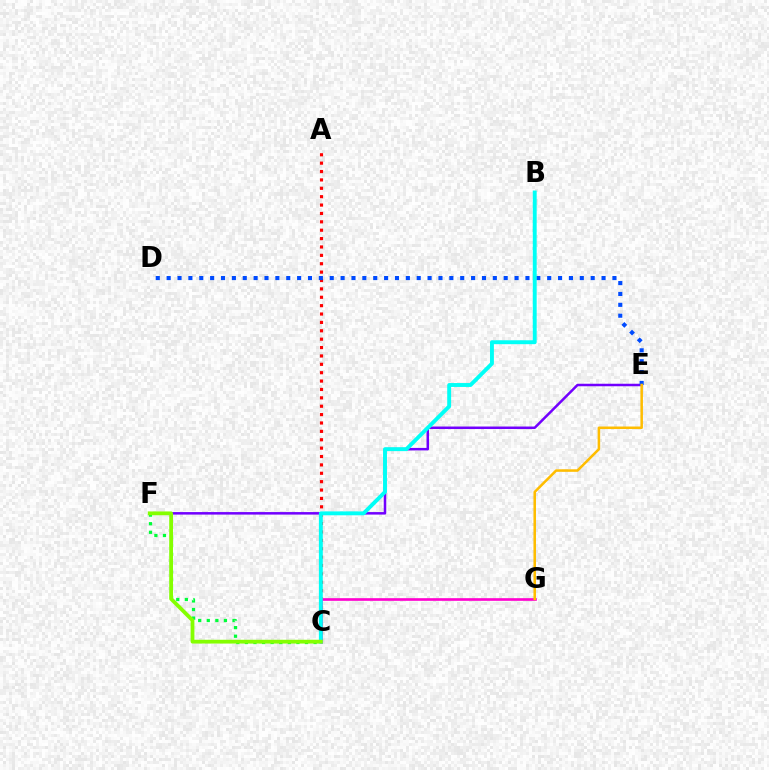{('E', 'F'): [{'color': '#7200ff', 'line_style': 'solid', 'thickness': 1.81}], ('C', 'F'): [{'color': '#00ff39', 'line_style': 'dotted', 'thickness': 2.33}, {'color': '#84ff00', 'line_style': 'solid', 'thickness': 2.73}], ('A', 'C'): [{'color': '#ff0000', 'line_style': 'dotted', 'thickness': 2.28}], ('C', 'G'): [{'color': '#ff00cf', 'line_style': 'solid', 'thickness': 1.91}], ('D', 'E'): [{'color': '#004bff', 'line_style': 'dotted', 'thickness': 2.95}], ('B', 'C'): [{'color': '#00fff6', 'line_style': 'solid', 'thickness': 2.81}], ('E', 'G'): [{'color': '#ffbd00', 'line_style': 'solid', 'thickness': 1.82}]}